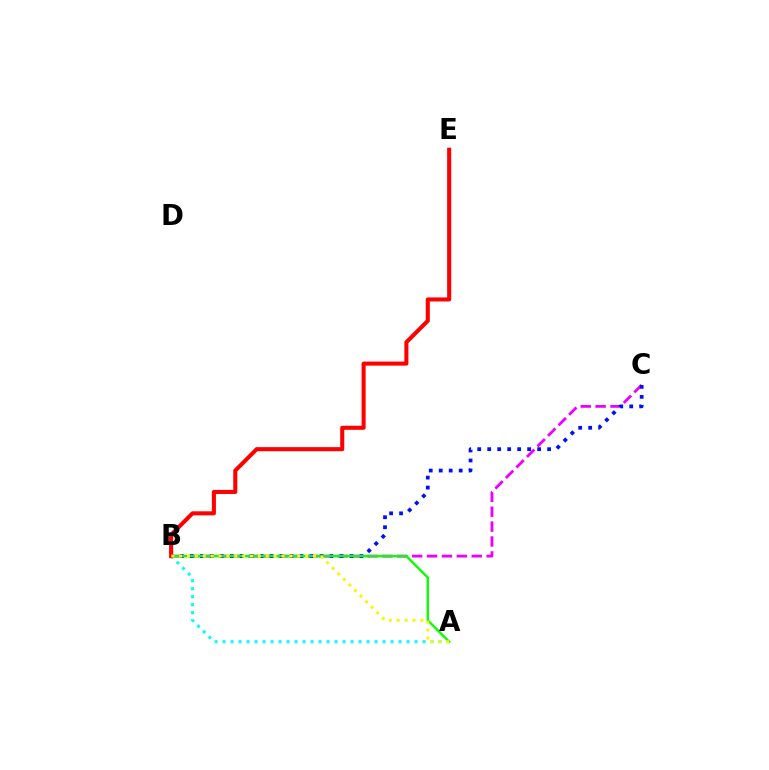{('B', 'C'): [{'color': '#ee00ff', 'line_style': 'dashed', 'thickness': 2.02}, {'color': '#0010ff', 'line_style': 'dotted', 'thickness': 2.71}], ('A', 'B'): [{'color': '#00fff6', 'line_style': 'dotted', 'thickness': 2.17}, {'color': '#08ff00', 'line_style': 'solid', 'thickness': 1.71}, {'color': '#fcf500', 'line_style': 'dotted', 'thickness': 2.14}], ('B', 'E'): [{'color': '#ff0000', 'line_style': 'solid', 'thickness': 2.92}]}